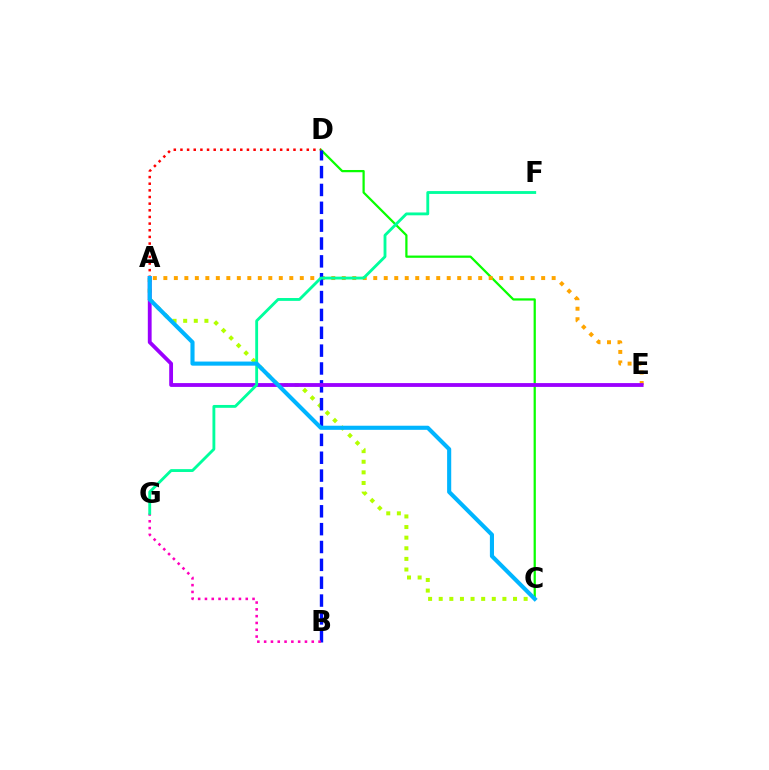{('C', 'D'): [{'color': '#08ff00', 'line_style': 'solid', 'thickness': 1.61}], ('A', 'E'): [{'color': '#ffa500', 'line_style': 'dotted', 'thickness': 2.85}, {'color': '#9b00ff', 'line_style': 'solid', 'thickness': 2.75}], ('A', 'C'): [{'color': '#b3ff00', 'line_style': 'dotted', 'thickness': 2.88}, {'color': '#00b5ff', 'line_style': 'solid', 'thickness': 2.96}], ('A', 'D'): [{'color': '#ff0000', 'line_style': 'dotted', 'thickness': 1.81}], ('B', 'D'): [{'color': '#0010ff', 'line_style': 'dashed', 'thickness': 2.43}], ('B', 'G'): [{'color': '#ff00bd', 'line_style': 'dotted', 'thickness': 1.85}], ('F', 'G'): [{'color': '#00ff9d', 'line_style': 'solid', 'thickness': 2.05}]}